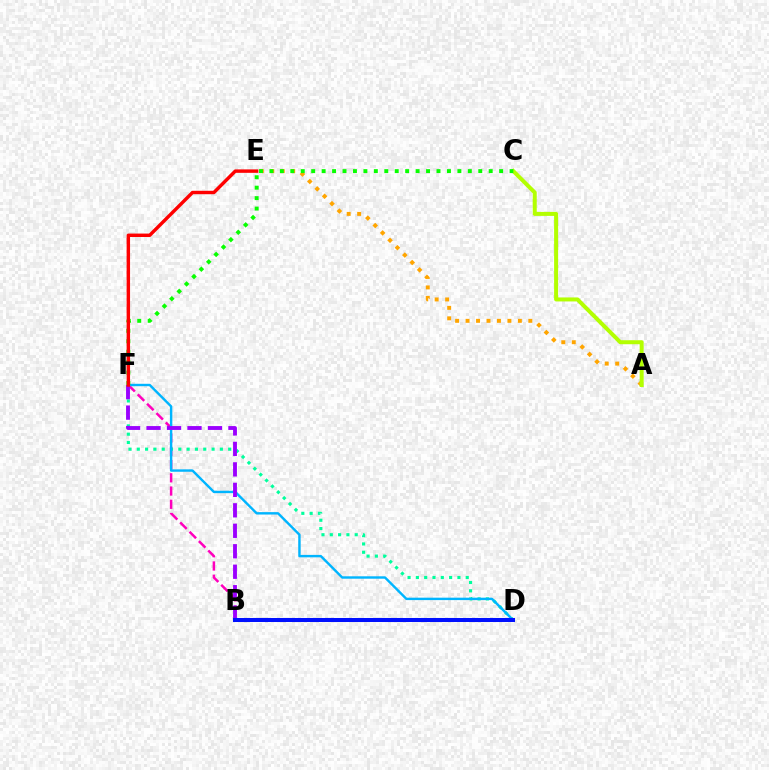{('D', 'F'): [{'color': '#ff00bd', 'line_style': 'dashed', 'thickness': 1.8}, {'color': '#00ff9d', 'line_style': 'dotted', 'thickness': 2.26}, {'color': '#00b5ff', 'line_style': 'solid', 'thickness': 1.74}], ('A', 'E'): [{'color': '#ffa500', 'line_style': 'dotted', 'thickness': 2.84}], ('B', 'F'): [{'color': '#9b00ff', 'line_style': 'dashed', 'thickness': 2.78}], ('A', 'C'): [{'color': '#b3ff00', 'line_style': 'solid', 'thickness': 2.89}], ('C', 'F'): [{'color': '#08ff00', 'line_style': 'dotted', 'thickness': 2.84}], ('B', 'D'): [{'color': '#0010ff', 'line_style': 'solid', 'thickness': 2.9}], ('E', 'F'): [{'color': '#ff0000', 'line_style': 'solid', 'thickness': 2.47}]}